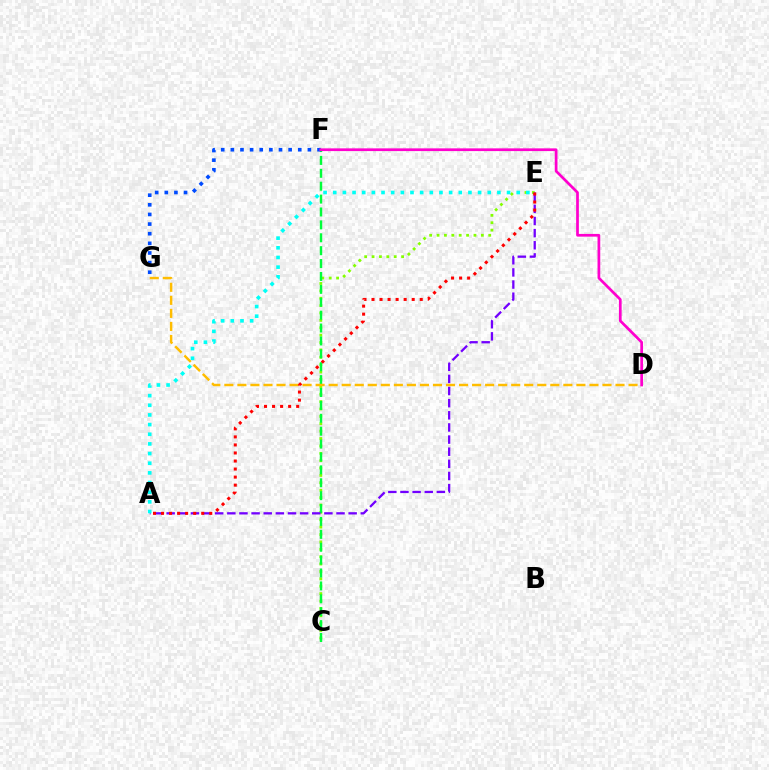{('C', 'E'): [{'color': '#84ff00', 'line_style': 'dotted', 'thickness': 2.01}], ('C', 'F'): [{'color': '#00ff39', 'line_style': 'dashed', 'thickness': 1.75}], ('F', 'G'): [{'color': '#004bff', 'line_style': 'dotted', 'thickness': 2.62}], ('D', 'G'): [{'color': '#ffbd00', 'line_style': 'dashed', 'thickness': 1.77}], ('A', 'E'): [{'color': '#7200ff', 'line_style': 'dashed', 'thickness': 1.65}, {'color': '#ff0000', 'line_style': 'dotted', 'thickness': 2.18}, {'color': '#00fff6', 'line_style': 'dotted', 'thickness': 2.62}], ('D', 'F'): [{'color': '#ff00cf', 'line_style': 'solid', 'thickness': 1.96}]}